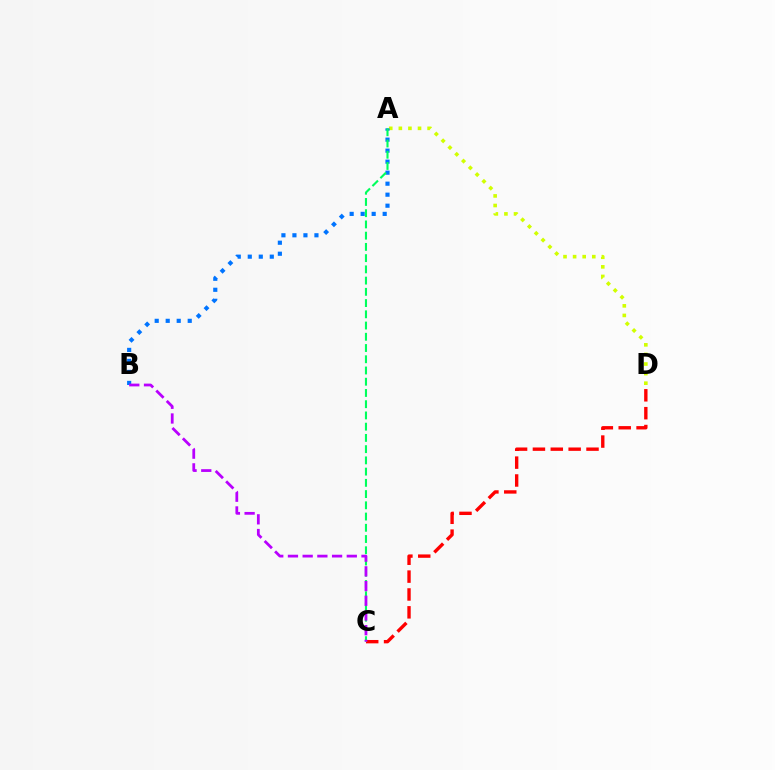{('A', 'D'): [{'color': '#d1ff00', 'line_style': 'dotted', 'thickness': 2.61}], ('A', 'B'): [{'color': '#0074ff', 'line_style': 'dotted', 'thickness': 2.99}], ('C', 'D'): [{'color': '#ff0000', 'line_style': 'dashed', 'thickness': 2.43}], ('A', 'C'): [{'color': '#00ff5c', 'line_style': 'dashed', 'thickness': 1.53}], ('B', 'C'): [{'color': '#b900ff', 'line_style': 'dashed', 'thickness': 2.0}]}